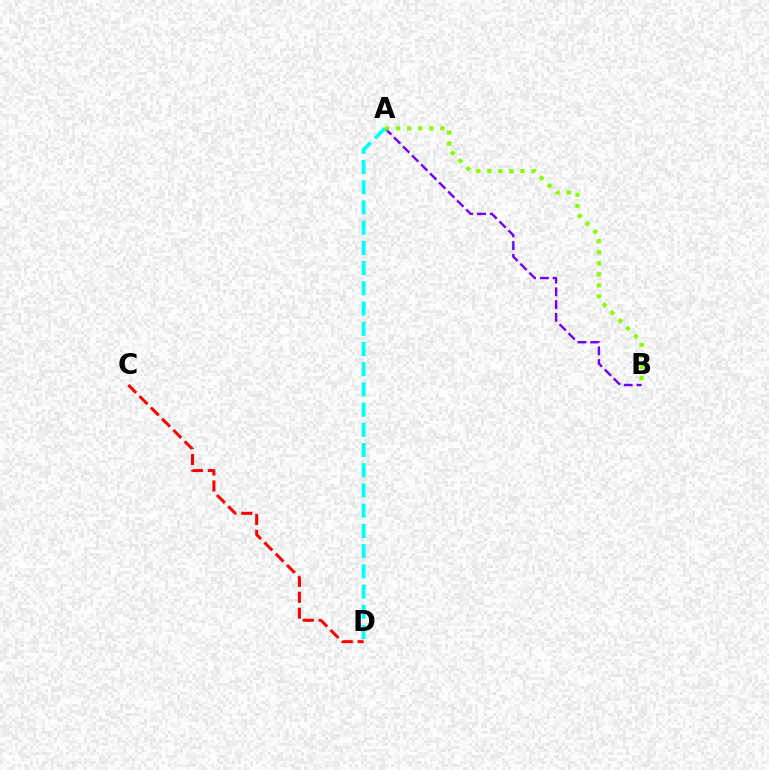{('C', 'D'): [{'color': '#ff0000', 'line_style': 'dashed', 'thickness': 2.16}], ('A', 'B'): [{'color': '#7200ff', 'line_style': 'dashed', 'thickness': 1.73}, {'color': '#84ff00', 'line_style': 'dotted', 'thickness': 3.0}], ('A', 'D'): [{'color': '#00fff6', 'line_style': 'dashed', 'thickness': 2.75}]}